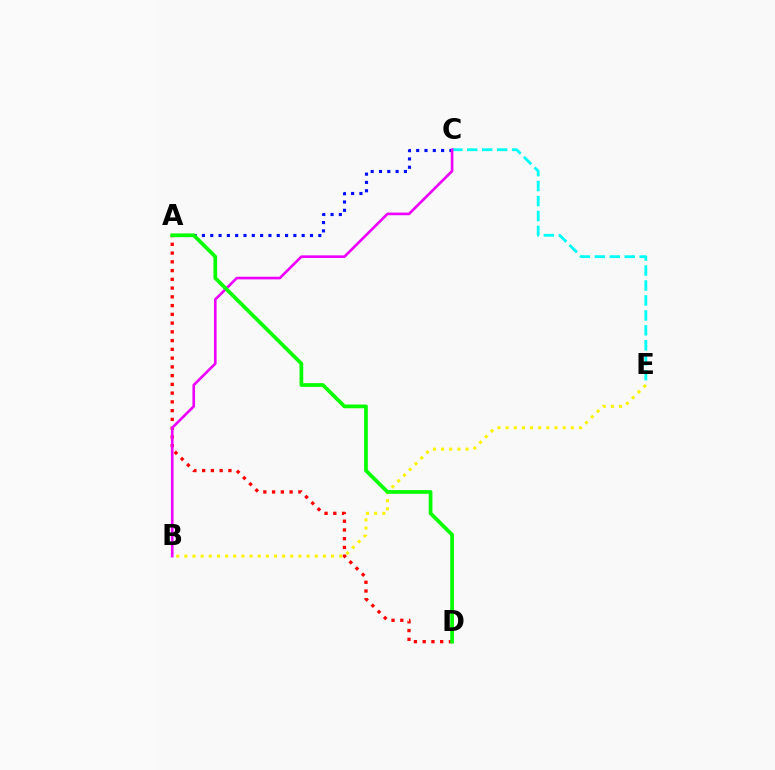{('C', 'E'): [{'color': '#00fff6', 'line_style': 'dashed', 'thickness': 2.03}], ('A', 'D'): [{'color': '#ff0000', 'line_style': 'dotted', 'thickness': 2.38}, {'color': '#08ff00', 'line_style': 'solid', 'thickness': 2.69}], ('B', 'E'): [{'color': '#fcf500', 'line_style': 'dotted', 'thickness': 2.21}], ('A', 'C'): [{'color': '#0010ff', 'line_style': 'dotted', 'thickness': 2.26}], ('B', 'C'): [{'color': '#ee00ff', 'line_style': 'solid', 'thickness': 1.9}]}